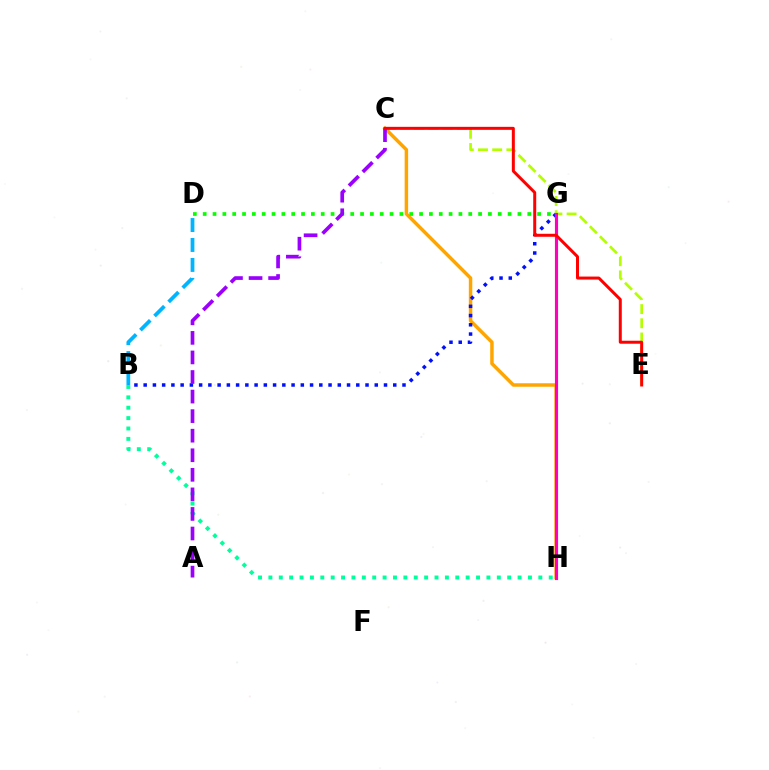{('B', 'D'): [{'color': '#00b5ff', 'line_style': 'dashed', 'thickness': 2.71}], ('C', 'H'): [{'color': '#ffa500', 'line_style': 'solid', 'thickness': 2.5}], ('B', 'G'): [{'color': '#0010ff', 'line_style': 'dotted', 'thickness': 2.51}], ('D', 'G'): [{'color': '#08ff00', 'line_style': 'dotted', 'thickness': 2.67}], ('C', 'E'): [{'color': '#b3ff00', 'line_style': 'dashed', 'thickness': 1.93}, {'color': '#ff0000', 'line_style': 'solid', 'thickness': 2.16}], ('B', 'H'): [{'color': '#00ff9d', 'line_style': 'dotted', 'thickness': 2.82}], ('G', 'H'): [{'color': '#ff00bd', 'line_style': 'solid', 'thickness': 2.26}], ('A', 'C'): [{'color': '#9b00ff', 'line_style': 'dashed', 'thickness': 2.66}]}